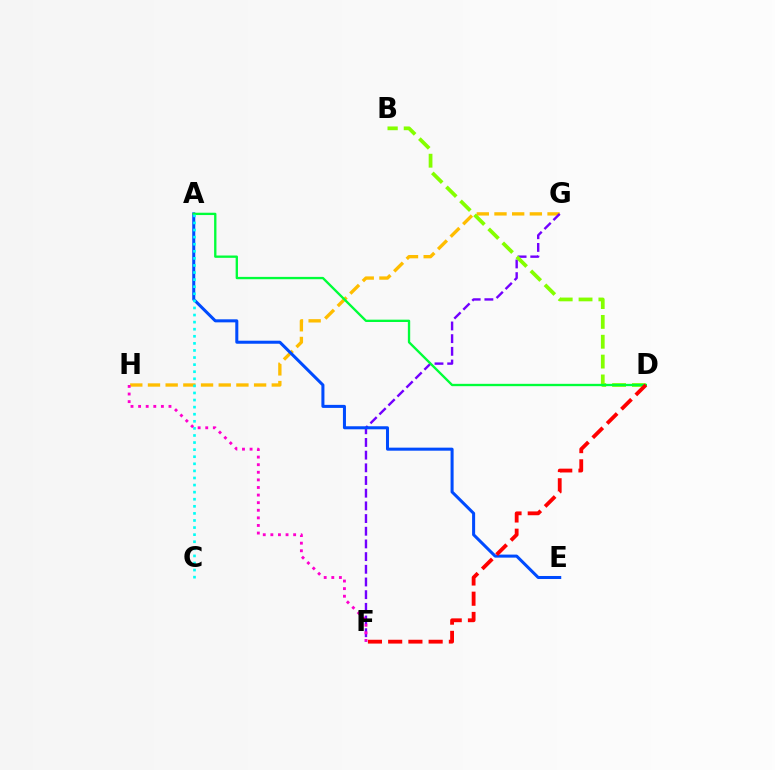{('G', 'H'): [{'color': '#ffbd00', 'line_style': 'dashed', 'thickness': 2.4}], ('F', 'G'): [{'color': '#7200ff', 'line_style': 'dashed', 'thickness': 1.72}], ('F', 'H'): [{'color': '#ff00cf', 'line_style': 'dotted', 'thickness': 2.06}], ('B', 'D'): [{'color': '#84ff00', 'line_style': 'dashed', 'thickness': 2.7}], ('A', 'E'): [{'color': '#004bff', 'line_style': 'solid', 'thickness': 2.18}], ('A', 'D'): [{'color': '#00ff39', 'line_style': 'solid', 'thickness': 1.68}], ('A', 'C'): [{'color': '#00fff6', 'line_style': 'dotted', 'thickness': 1.92}], ('D', 'F'): [{'color': '#ff0000', 'line_style': 'dashed', 'thickness': 2.75}]}